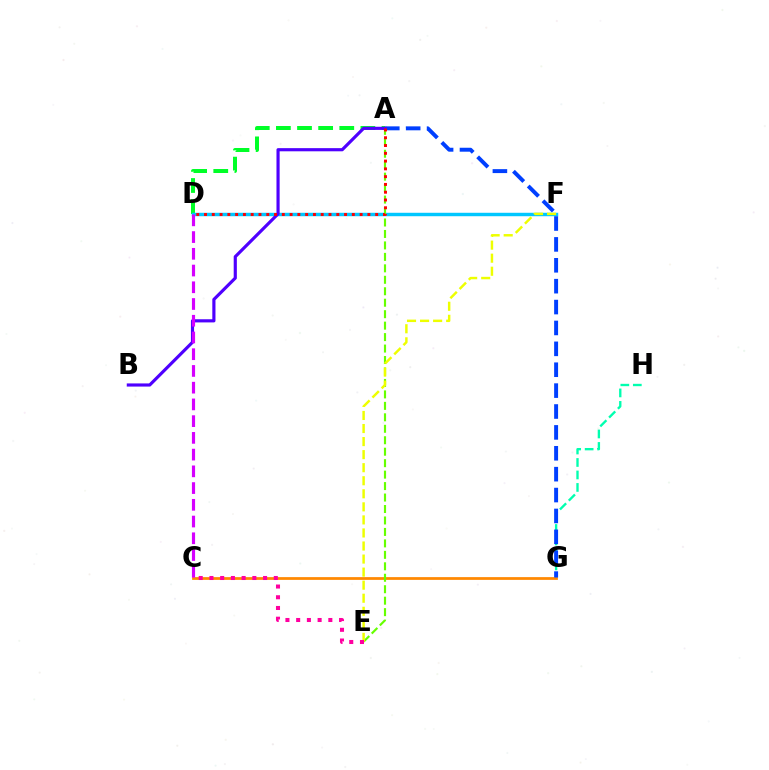{('G', 'H'): [{'color': '#00ffaf', 'line_style': 'dashed', 'thickness': 1.69}], ('A', 'D'): [{'color': '#00ff27', 'line_style': 'dashed', 'thickness': 2.87}, {'color': '#ff0000', 'line_style': 'dotted', 'thickness': 2.11}], ('C', 'G'): [{'color': '#ff8800', 'line_style': 'solid', 'thickness': 1.98}], ('D', 'F'): [{'color': '#00c7ff', 'line_style': 'solid', 'thickness': 2.48}], ('A', 'G'): [{'color': '#003fff', 'line_style': 'dashed', 'thickness': 2.84}], ('A', 'E'): [{'color': '#66ff00', 'line_style': 'dashed', 'thickness': 1.56}], ('E', 'F'): [{'color': '#eeff00', 'line_style': 'dashed', 'thickness': 1.77}], ('A', 'B'): [{'color': '#4f00ff', 'line_style': 'solid', 'thickness': 2.27}], ('C', 'D'): [{'color': '#d600ff', 'line_style': 'dashed', 'thickness': 2.27}], ('C', 'E'): [{'color': '#ff00a0', 'line_style': 'dotted', 'thickness': 2.91}]}